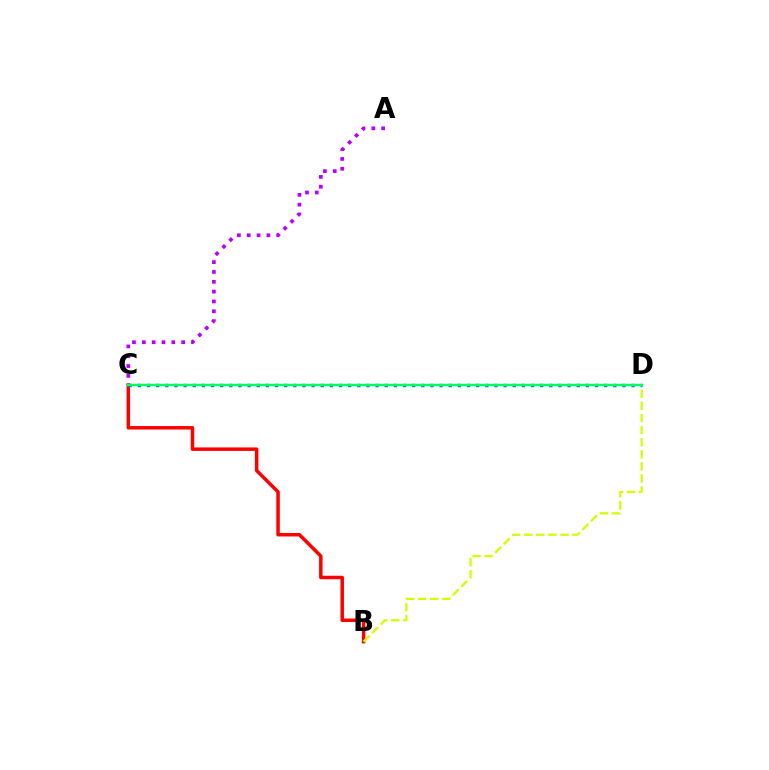{('B', 'C'): [{'color': '#ff0000', 'line_style': 'solid', 'thickness': 2.51}], ('A', 'C'): [{'color': '#b900ff', 'line_style': 'dotted', 'thickness': 2.67}], ('B', 'D'): [{'color': '#d1ff00', 'line_style': 'dashed', 'thickness': 1.64}], ('C', 'D'): [{'color': '#0074ff', 'line_style': 'dotted', 'thickness': 2.48}, {'color': '#00ff5c', 'line_style': 'solid', 'thickness': 1.72}]}